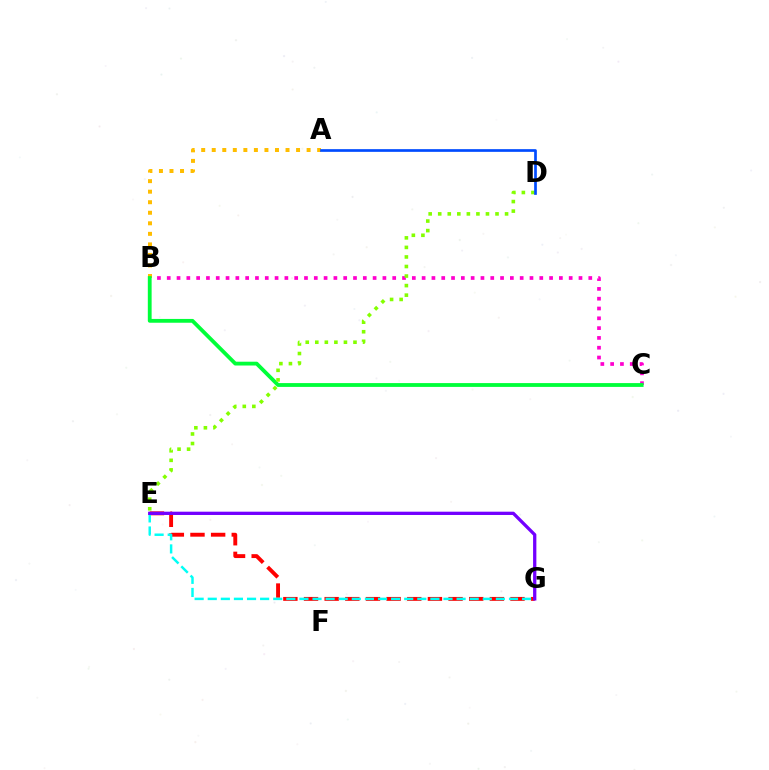{('B', 'C'): [{'color': '#ff00cf', 'line_style': 'dotted', 'thickness': 2.66}, {'color': '#00ff39', 'line_style': 'solid', 'thickness': 2.74}], ('A', 'B'): [{'color': '#ffbd00', 'line_style': 'dotted', 'thickness': 2.86}], ('E', 'G'): [{'color': '#ff0000', 'line_style': 'dashed', 'thickness': 2.8}, {'color': '#00fff6', 'line_style': 'dashed', 'thickness': 1.78}, {'color': '#7200ff', 'line_style': 'solid', 'thickness': 2.36}], ('D', 'E'): [{'color': '#84ff00', 'line_style': 'dotted', 'thickness': 2.59}], ('A', 'D'): [{'color': '#004bff', 'line_style': 'solid', 'thickness': 1.94}]}